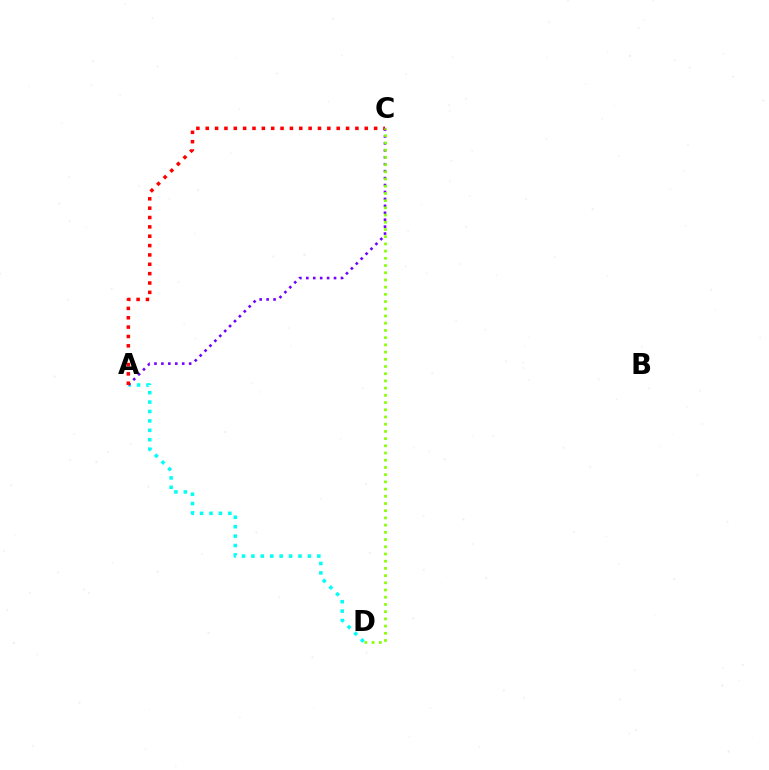{('A', 'D'): [{'color': '#00fff6', 'line_style': 'dotted', 'thickness': 2.56}], ('A', 'C'): [{'color': '#7200ff', 'line_style': 'dotted', 'thickness': 1.88}, {'color': '#ff0000', 'line_style': 'dotted', 'thickness': 2.54}], ('C', 'D'): [{'color': '#84ff00', 'line_style': 'dotted', 'thickness': 1.96}]}